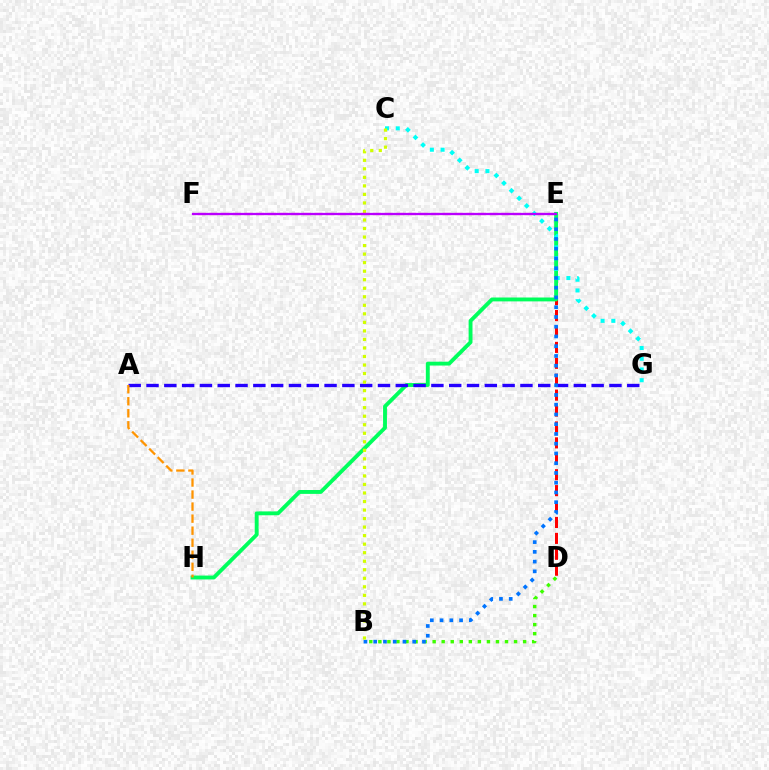{('B', 'D'): [{'color': '#3dff00', 'line_style': 'dotted', 'thickness': 2.46}], ('D', 'E'): [{'color': '#ff0000', 'line_style': 'dashed', 'thickness': 2.16}], ('E', 'H'): [{'color': '#00ff5c', 'line_style': 'solid', 'thickness': 2.79}], ('A', 'G'): [{'color': '#2500ff', 'line_style': 'dashed', 'thickness': 2.42}], ('C', 'G'): [{'color': '#00fff6', 'line_style': 'dotted', 'thickness': 2.92}], ('B', 'E'): [{'color': '#0074ff', 'line_style': 'dotted', 'thickness': 2.65}], ('B', 'C'): [{'color': '#d1ff00', 'line_style': 'dotted', 'thickness': 2.32}], ('E', 'F'): [{'color': '#ff00ac', 'line_style': 'dashed', 'thickness': 1.59}, {'color': '#b900ff', 'line_style': 'solid', 'thickness': 1.62}], ('A', 'H'): [{'color': '#ff9400', 'line_style': 'dashed', 'thickness': 1.64}]}